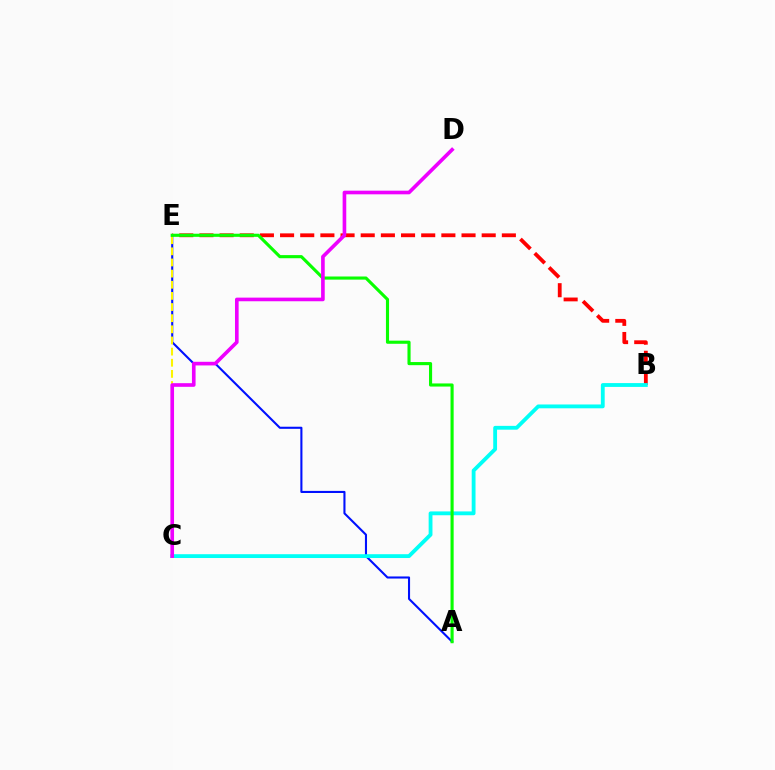{('B', 'E'): [{'color': '#ff0000', 'line_style': 'dashed', 'thickness': 2.74}], ('A', 'E'): [{'color': '#0010ff', 'line_style': 'solid', 'thickness': 1.51}, {'color': '#08ff00', 'line_style': 'solid', 'thickness': 2.25}], ('B', 'C'): [{'color': '#00fff6', 'line_style': 'solid', 'thickness': 2.75}], ('C', 'E'): [{'color': '#fcf500', 'line_style': 'dashed', 'thickness': 1.51}], ('C', 'D'): [{'color': '#ee00ff', 'line_style': 'solid', 'thickness': 2.62}]}